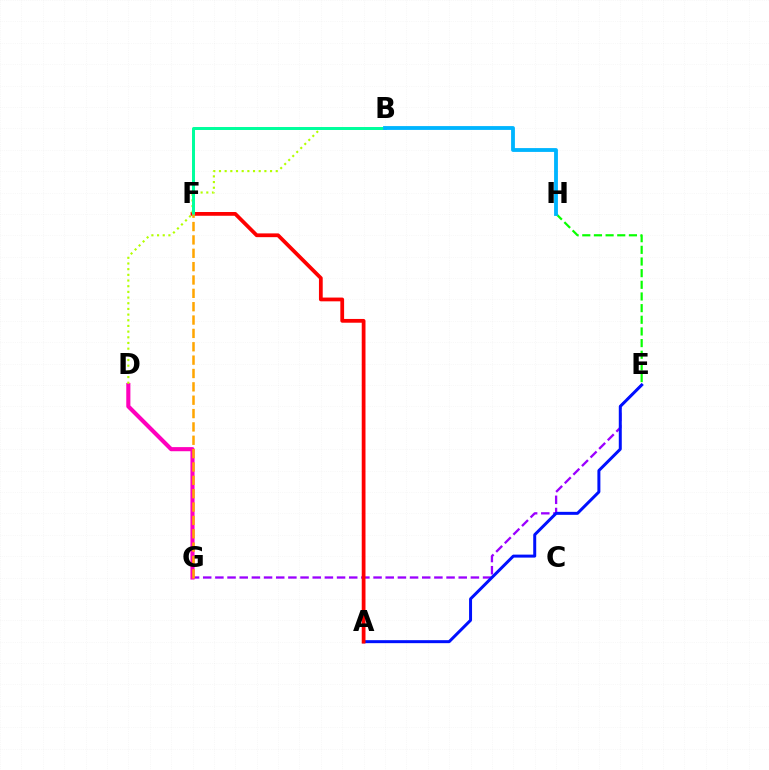{('E', 'G'): [{'color': '#9b00ff', 'line_style': 'dashed', 'thickness': 1.65}], ('A', 'E'): [{'color': '#0010ff', 'line_style': 'solid', 'thickness': 2.15}], ('A', 'F'): [{'color': '#ff0000', 'line_style': 'solid', 'thickness': 2.71}], ('D', 'G'): [{'color': '#ff00bd', 'line_style': 'solid', 'thickness': 2.97}], ('B', 'D'): [{'color': '#b3ff00', 'line_style': 'dotted', 'thickness': 1.54}], ('E', 'H'): [{'color': '#08ff00', 'line_style': 'dashed', 'thickness': 1.58}], ('B', 'F'): [{'color': '#00ff9d', 'line_style': 'solid', 'thickness': 2.15}], ('B', 'H'): [{'color': '#00b5ff', 'line_style': 'solid', 'thickness': 2.76}], ('F', 'G'): [{'color': '#ffa500', 'line_style': 'dashed', 'thickness': 1.81}]}